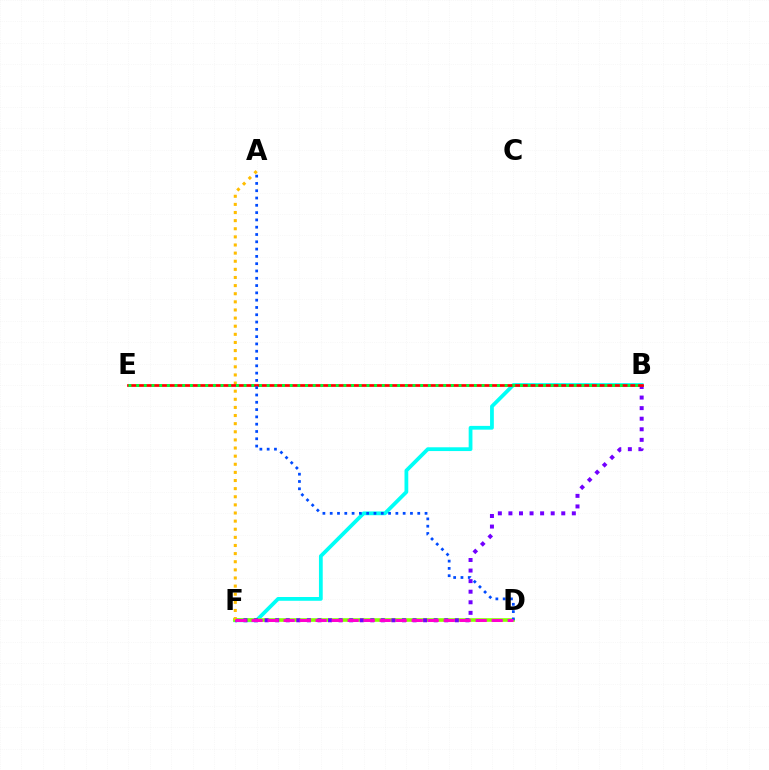{('B', 'F'): [{'color': '#00fff6', 'line_style': 'solid', 'thickness': 2.72}, {'color': '#7200ff', 'line_style': 'dotted', 'thickness': 2.87}], ('D', 'F'): [{'color': '#84ff00', 'line_style': 'solid', 'thickness': 2.61}, {'color': '#ff00cf', 'line_style': 'dashed', 'thickness': 2.17}], ('A', 'F'): [{'color': '#ffbd00', 'line_style': 'dotted', 'thickness': 2.21}], ('B', 'E'): [{'color': '#ff0000', 'line_style': 'solid', 'thickness': 1.97}, {'color': '#00ff39', 'line_style': 'dotted', 'thickness': 2.09}], ('A', 'D'): [{'color': '#004bff', 'line_style': 'dotted', 'thickness': 1.98}]}